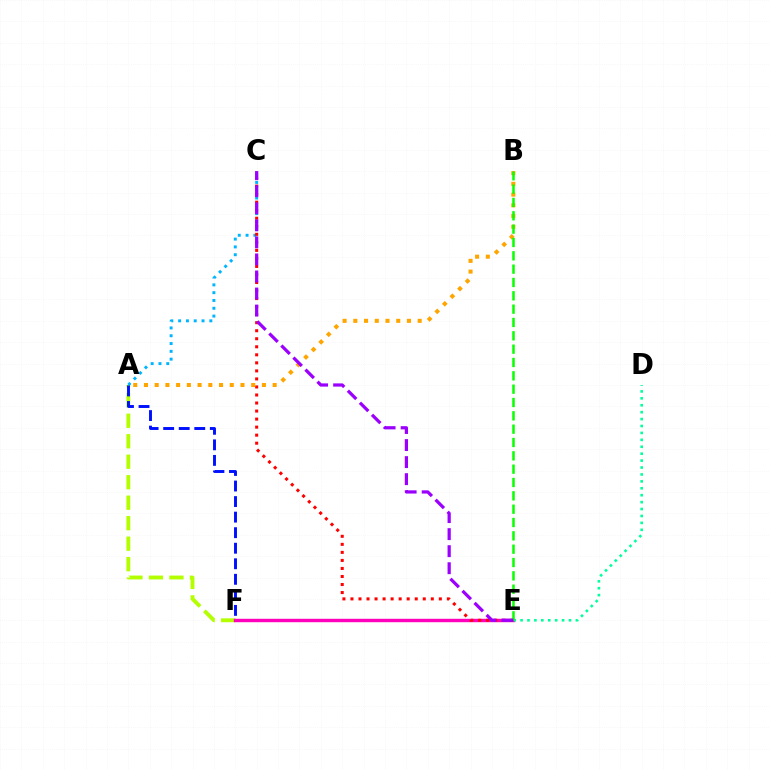{('A', 'F'): [{'color': '#b3ff00', 'line_style': 'dashed', 'thickness': 2.78}, {'color': '#0010ff', 'line_style': 'dashed', 'thickness': 2.11}], ('A', 'C'): [{'color': '#00b5ff', 'line_style': 'dotted', 'thickness': 2.12}], ('E', 'F'): [{'color': '#ff00bd', 'line_style': 'solid', 'thickness': 2.46}], ('D', 'E'): [{'color': '#00ff9d', 'line_style': 'dotted', 'thickness': 1.88}], ('C', 'E'): [{'color': '#ff0000', 'line_style': 'dotted', 'thickness': 2.18}, {'color': '#9b00ff', 'line_style': 'dashed', 'thickness': 2.32}], ('A', 'B'): [{'color': '#ffa500', 'line_style': 'dotted', 'thickness': 2.91}], ('B', 'E'): [{'color': '#08ff00', 'line_style': 'dashed', 'thickness': 1.81}]}